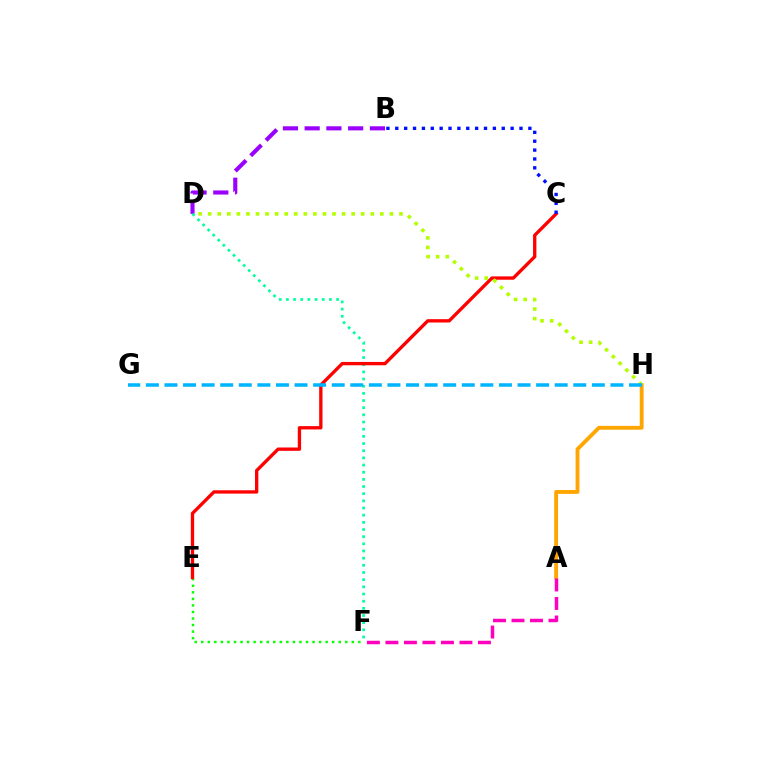{('E', 'F'): [{'color': '#08ff00', 'line_style': 'dotted', 'thickness': 1.78}], ('B', 'D'): [{'color': '#9b00ff', 'line_style': 'dashed', 'thickness': 2.95}], ('A', 'H'): [{'color': '#ffa500', 'line_style': 'solid', 'thickness': 2.77}], ('D', 'F'): [{'color': '#00ff9d', 'line_style': 'dotted', 'thickness': 1.95}], ('C', 'E'): [{'color': '#ff0000', 'line_style': 'solid', 'thickness': 2.4}], ('A', 'F'): [{'color': '#ff00bd', 'line_style': 'dashed', 'thickness': 2.51}], ('D', 'H'): [{'color': '#b3ff00', 'line_style': 'dotted', 'thickness': 2.6}], ('G', 'H'): [{'color': '#00b5ff', 'line_style': 'dashed', 'thickness': 2.52}], ('B', 'C'): [{'color': '#0010ff', 'line_style': 'dotted', 'thickness': 2.41}]}